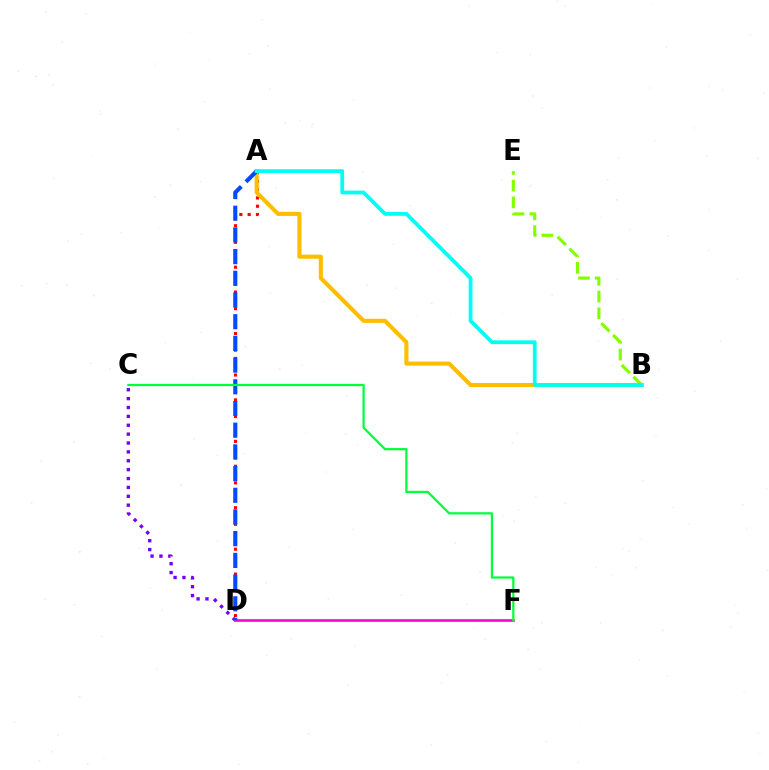{('C', 'D'): [{'color': '#7200ff', 'line_style': 'dotted', 'thickness': 2.41}], ('B', 'E'): [{'color': '#84ff00', 'line_style': 'dashed', 'thickness': 2.27}], ('D', 'F'): [{'color': '#ff00cf', 'line_style': 'solid', 'thickness': 1.88}], ('A', 'D'): [{'color': '#ff0000', 'line_style': 'dotted', 'thickness': 2.25}, {'color': '#004bff', 'line_style': 'dashed', 'thickness': 2.95}], ('A', 'B'): [{'color': '#ffbd00', 'line_style': 'solid', 'thickness': 2.95}, {'color': '#00fff6', 'line_style': 'solid', 'thickness': 2.73}], ('C', 'F'): [{'color': '#00ff39', 'line_style': 'solid', 'thickness': 1.6}]}